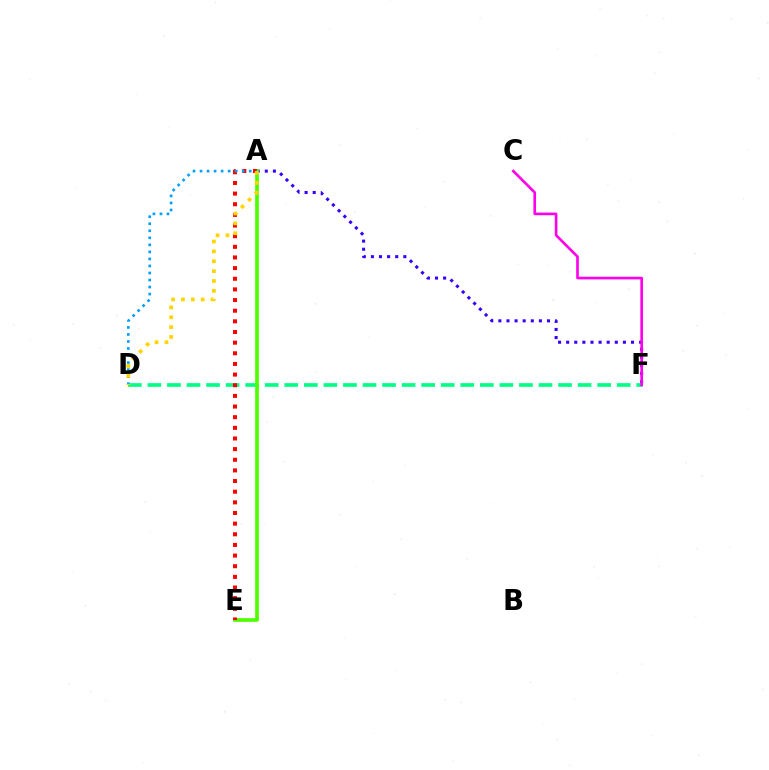{('A', 'F'): [{'color': '#3700ff', 'line_style': 'dotted', 'thickness': 2.2}], ('D', 'F'): [{'color': '#00ff86', 'line_style': 'dashed', 'thickness': 2.66}], ('C', 'F'): [{'color': '#ff00ed', 'line_style': 'solid', 'thickness': 1.9}], ('A', 'E'): [{'color': '#4fff00', 'line_style': 'solid', 'thickness': 2.64}, {'color': '#ff0000', 'line_style': 'dotted', 'thickness': 2.89}], ('A', 'D'): [{'color': '#009eff', 'line_style': 'dotted', 'thickness': 1.91}, {'color': '#ffd500', 'line_style': 'dotted', 'thickness': 2.68}]}